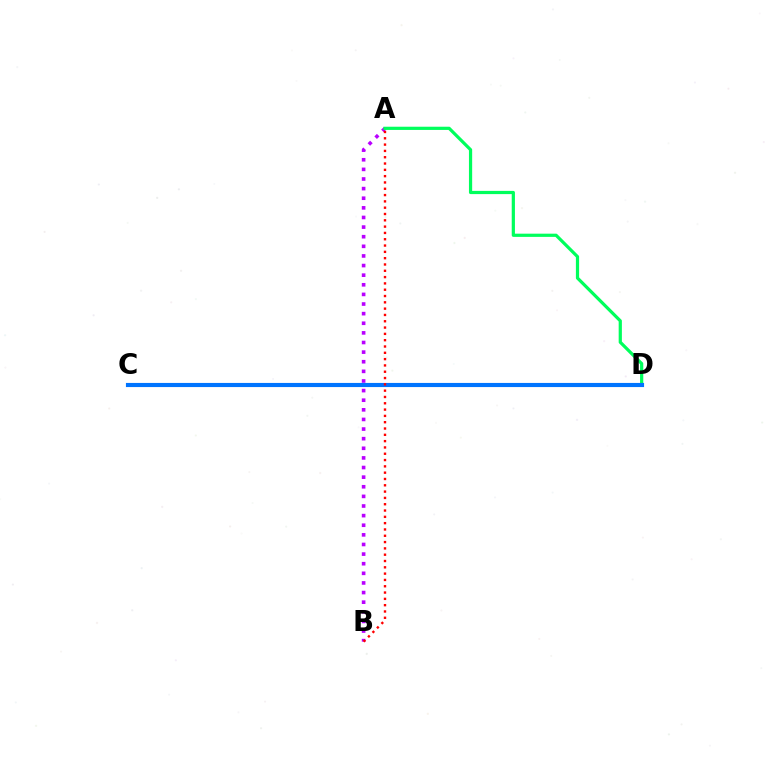{('A', 'B'): [{'color': '#b900ff', 'line_style': 'dotted', 'thickness': 2.61}, {'color': '#ff0000', 'line_style': 'dotted', 'thickness': 1.71}], ('C', 'D'): [{'color': '#d1ff00', 'line_style': 'dotted', 'thickness': 2.12}, {'color': '#0074ff', 'line_style': 'solid', 'thickness': 2.98}], ('A', 'D'): [{'color': '#00ff5c', 'line_style': 'solid', 'thickness': 2.31}]}